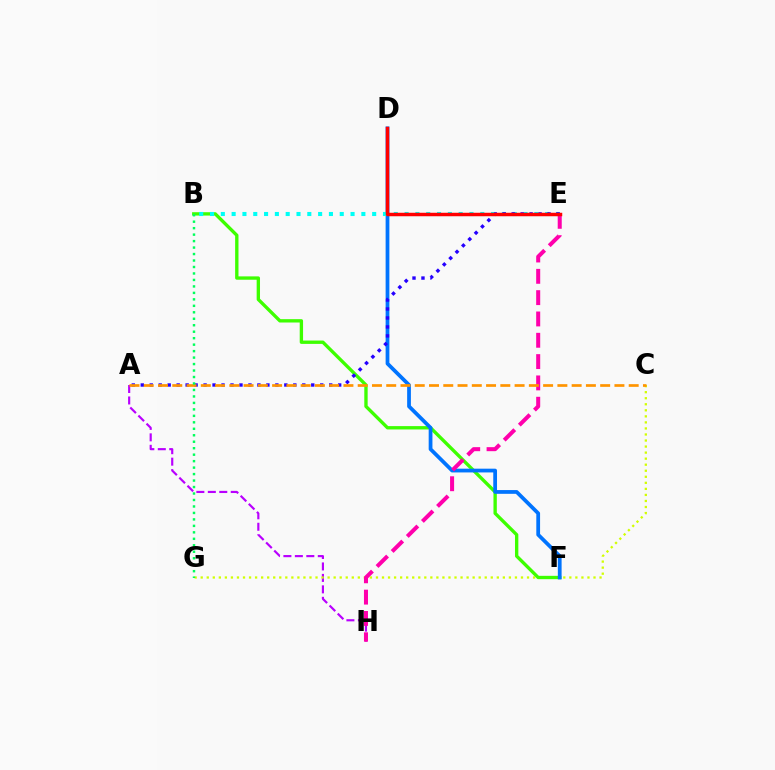{('A', 'H'): [{'color': '#b900ff', 'line_style': 'dashed', 'thickness': 1.56}], ('C', 'G'): [{'color': '#d1ff00', 'line_style': 'dotted', 'thickness': 1.64}], ('B', 'F'): [{'color': '#3dff00', 'line_style': 'solid', 'thickness': 2.41}], ('D', 'F'): [{'color': '#0074ff', 'line_style': 'solid', 'thickness': 2.71}], ('E', 'H'): [{'color': '#ff00ac', 'line_style': 'dashed', 'thickness': 2.9}], ('B', 'E'): [{'color': '#00fff6', 'line_style': 'dotted', 'thickness': 2.94}], ('A', 'E'): [{'color': '#2500ff', 'line_style': 'dotted', 'thickness': 2.44}], ('D', 'E'): [{'color': '#ff0000', 'line_style': 'solid', 'thickness': 2.5}], ('A', 'C'): [{'color': '#ff9400', 'line_style': 'dashed', 'thickness': 1.94}], ('B', 'G'): [{'color': '#00ff5c', 'line_style': 'dotted', 'thickness': 1.76}]}